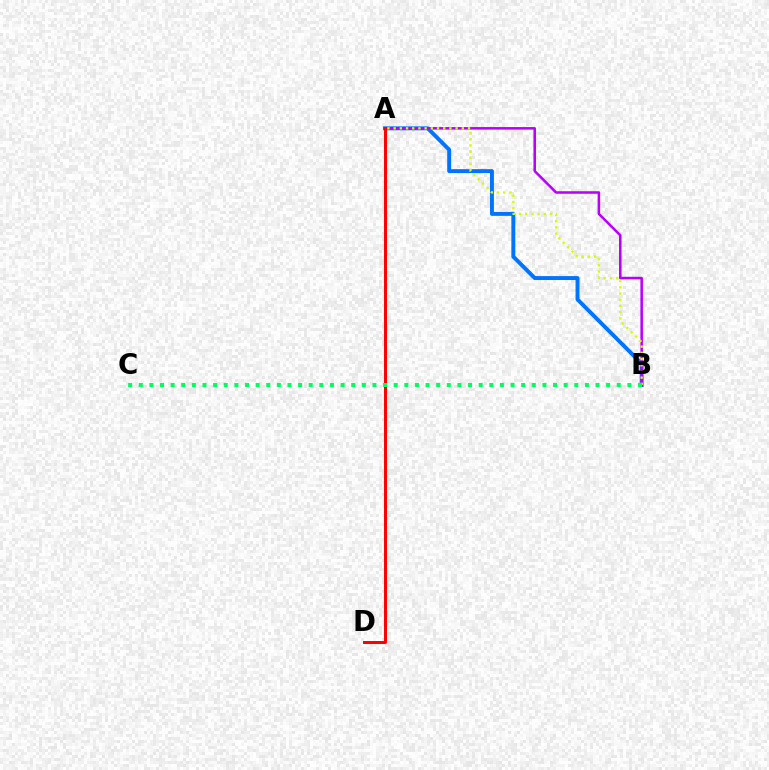{('A', 'B'): [{'color': '#0074ff', 'line_style': 'solid', 'thickness': 2.83}, {'color': '#b900ff', 'line_style': 'solid', 'thickness': 1.83}, {'color': '#d1ff00', 'line_style': 'dotted', 'thickness': 1.68}], ('A', 'D'): [{'color': '#ff0000', 'line_style': 'solid', 'thickness': 2.14}], ('B', 'C'): [{'color': '#00ff5c', 'line_style': 'dotted', 'thickness': 2.89}]}